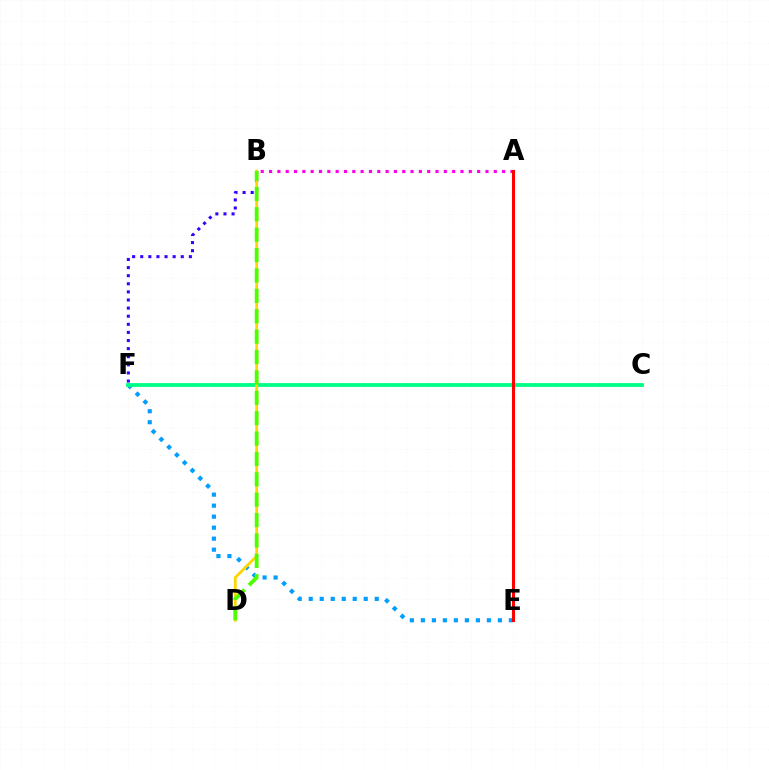{('E', 'F'): [{'color': '#009eff', 'line_style': 'dotted', 'thickness': 2.99}], ('C', 'F'): [{'color': '#00ff86', 'line_style': 'solid', 'thickness': 2.75}], ('A', 'B'): [{'color': '#ff00ed', 'line_style': 'dotted', 'thickness': 2.26}], ('B', 'F'): [{'color': '#3700ff', 'line_style': 'dotted', 'thickness': 2.2}], ('B', 'D'): [{'color': '#ffd500', 'line_style': 'solid', 'thickness': 2.02}, {'color': '#4fff00', 'line_style': 'dashed', 'thickness': 2.77}], ('A', 'E'): [{'color': '#ff0000', 'line_style': 'solid', 'thickness': 2.19}]}